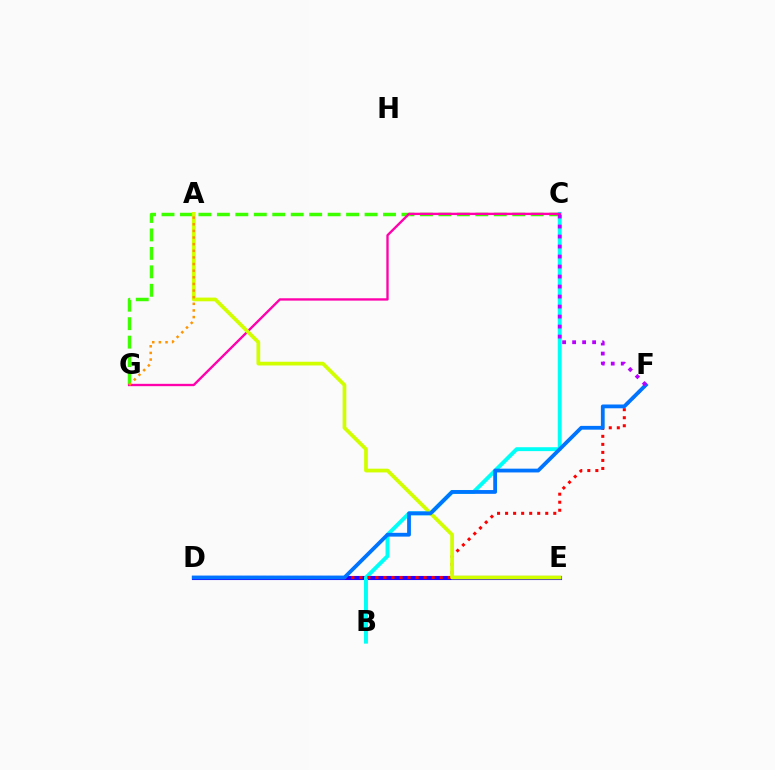{('D', 'E'): [{'color': '#00ff5c', 'line_style': 'dashed', 'thickness': 1.98}, {'color': '#2500ff', 'line_style': 'solid', 'thickness': 2.95}], ('C', 'G'): [{'color': '#3dff00', 'line_style': 'dashed', 'thickness': 2.51}, {'color': '#ff00ac', 'line_style': 'solid', 'thickness': 1.69}], ('B', 'C'): [{'color': '#00fff6', 'line_style': 'solid', 'thickness': 2.82}], ('D', 'F'): [{'color': '#ff0000', 'line_style': 'dotted', 'thickness': 2.18}, {'color': '#0074ff', 'line_style': 'solid', 'thickness': 2.73}], ('A', 'E'): [{'color': '#d1ff00', 'line_style': 'solid', 'thickness': 2.69}], ('A', 'G'): [{'color': '#ff9400', 'line_style': 'dotted', 'thickness': 1.8}], ('C', 'F'): [{'color': '#b900ff', 'line_style': 'dotted', 'thickness': 2.72}]}